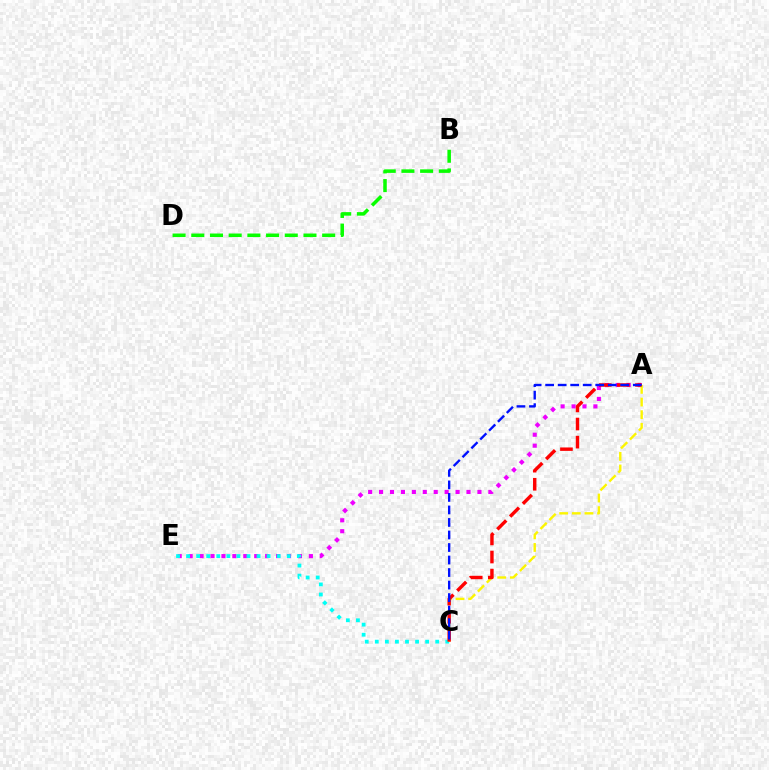{('A', 'E'): [{'color': '#ee00ff', 'line_style': 'dotted', 'thickness': 2.97}], ('C', 'E'): [{'color': '#00fff6', 'line_style': 'dotted', 'thickness': 2.74}], ('A', 'C'): [{'color': '#fcf500', 'line_style': 'dashed', 'thickness': 1.72}, {'color': '#ff0000', 'line_style': 'dashed', 'thickness': 2.46}, {'color': '#0010ff', 'line_style': 'dashed', 'thickness': 1.7}], ('B', 'D'): [{'color': '#08ff00', 'line_style': 'dashed', 'thickness': 2.54}]}